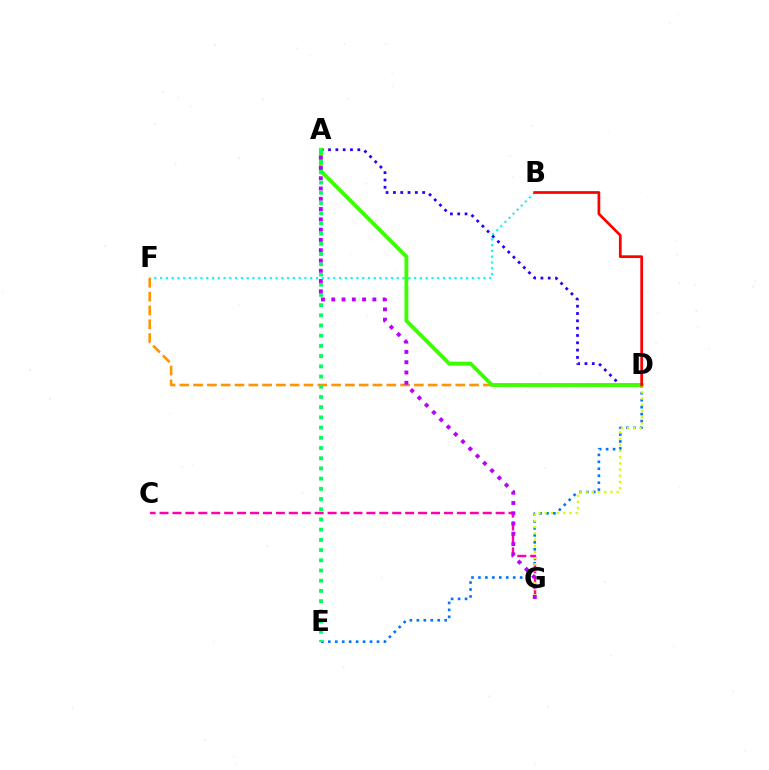{('D', 'E'): [{'color': '#0074ff', 'line_style': 'dotted', 'thickness': 1.89}], ('C', 'G'): [{'color': '#ff00ac', 'line_style': 'dashed', 'thickness': 1.76}], ('B', 'F'): [{'color': '#00fff6', 'line_style': 'dotted', 'thickness': 1.57}], ('D', 'F'): [{'color': '#ff9400', 'line_style': 'dashed', 'thickness': 1.87}], ('A', 'D'): [{'color': '#2500ff', 'line_style': 'dotted', 'thickness': 1.99}, {'color': '#3dff00', 'line_style': 'solid', 'thickness': 2.78}], ('D', 'G'): [{'color': '#d1ff00', 'line_style': 'dotted', 'thickness': 1.68}], ('A', 'E'): [{'color': '#00ff5c', 'line_style': 'dotted', 'thickness': 2.77}], ('A', 'G'): [{'color': '#b900ff', 'line_style': 'dotted', 'thickness': 2.79}], ('B', 'D'): [{'color': '#ff0000', 'line_style': 'solid', 'thickness': 1.96}]}